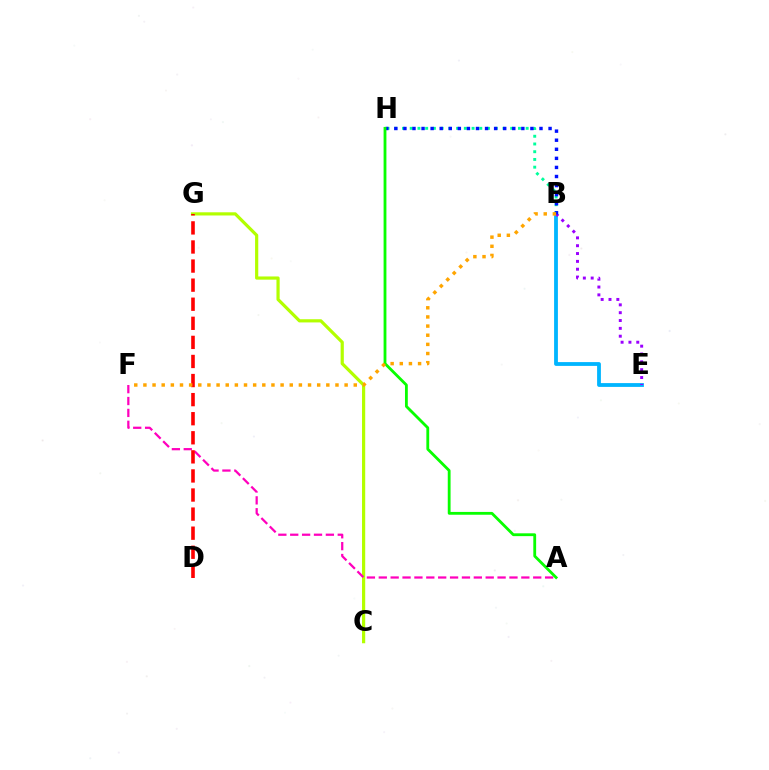{('B', 'E'): [{'color': '#00b5ff', 'line_style': 'solid', 'thickness': 2.74}, {'color': '#9b00ff', 'line_style': 'dotted', 'thickness': 2.13}], ('C', 'G'): [{'color': '#b3ff00', 'line_style': 'solid', 'thickness': 2.3}], ('A', 'F'): [{'color': '#ff00bd', 'line_style': 'dashed', 'thickness': 1.61}], ('B', 'H'): [{'color': '#00ff9d', 'line_style': 'dotted', 'thickness': 2.1}, {'color': '#0010ff', 'line_style': 'dotted', 'thickness': 2.46}], ('D', 'G'): [{'color': '#ff0000', 'line_style': 'dashed', 'thickness': 2.59}], ('A', 'H'): [{'color': '#08ff00', 'line_style': 'solid', 'thickness': 2.03}], ('B', 'F'): [{'color': '#ffa500', 'line_style': 'dotted', 'thickness': 2.48}]}